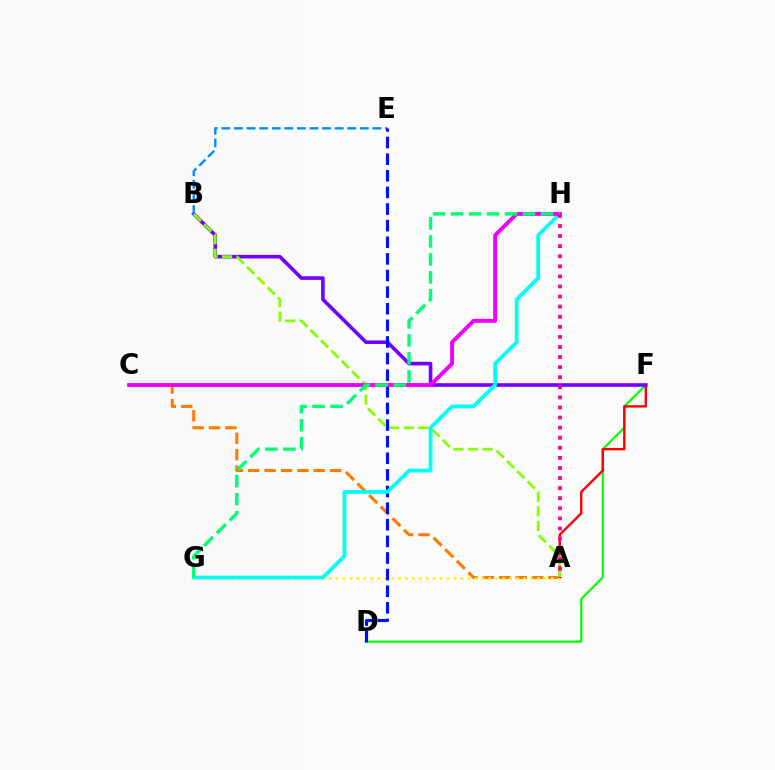{('A', 'C'): [{'color': '#ff7c00', 'line_style': 'dashed', 'thickness': 2.23}], ('D', 'F'): [{'color': '#08ff00', 'line_style': 'solid', 'thickness': 1.59}], ('A', 'F'): [{'color': '#ff0000', 'line_style': 'solid', 'thickness': 1.72}], ('B', 'F'): [{'color': '#7200ff', 'line_style': 'solid', 'thickness': 2.6}], ('A', 'G'): [{'color': '#fcf500', 'line_style': 'dotted', 'thickness': 1.89}], ('A', 'B'): [{'color': '#84ff00', 'line_style': 'dashed', 'thickness': 1.98}], ('B', 'E'): [{'color': '#008cff', 'line_style': 'dashed', 'thickness': 1.71}], ('D', 'E'): [{'color': '#0010ff', 'line_style': 'dashed', 'thickness': 2.26}], ('G', 'H'): [{'color': '#00fff6', 'line_style': 'solid', 'thickness': 2.71}, {'color': '#00ff74', 'line_style': 'dashed', 'thickness': 2.44}], ('C', 'H'): [{'color': '#ee00ff', 'line_style': 'solid', 'thickness': 2.82}], ('A', 'H'): [{'color': '#ff0094', 'line_style': 'dotted', 'thickness': 2.74}]}